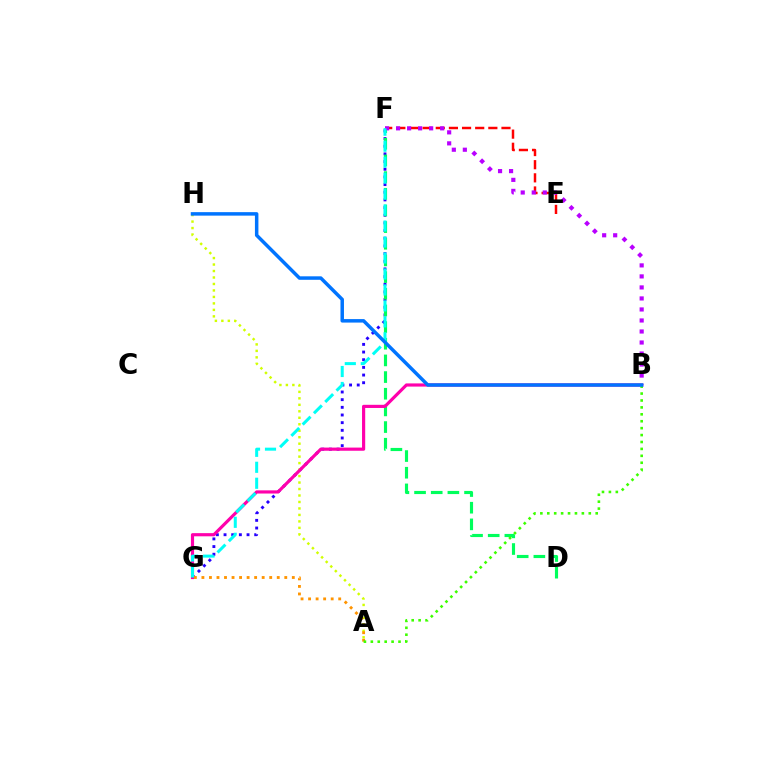{('F', 'G'): [{'color': '#2500ff', 'line_style': 'dotted', 'thickness': 2.08}, {'color': '#00fff6', 'line_style': 'dashed', 'thickness': 2.17}], ('E', 'F'): [{'color': '#ff0000', 'line_style': 'dashed', 'thickness': 1.79}], ('A', 'H'): [{'color': '#d1ff00', 'line_style': 'dotted', 'thickness': 1.76}], ('D', 'F'): [{'color': '#00ff5c', 'line_style': 'dashed', 'thickness': 2.26}], ('B', 'G'): [{'color': '#ff00ac', 'line_style': 'solid', 'thickness': 2.28}], ('B', 'F'): [{'color': '#b900ff', 'line_style': 'dotted', 'thickness': 2.99}], ('A', 'G'): [{'color': '#ff9400', 'line_style': 'dotted', 'thickness': 2.05}], ('A', 'B'): [{'color': '#3dff00', 'line_style': 'dotted', 'thickness': 1.88}], ('B', 'H'): [{'color': '#0074ff', 'line_style': 'solid', 'thickness': 2.51}]}